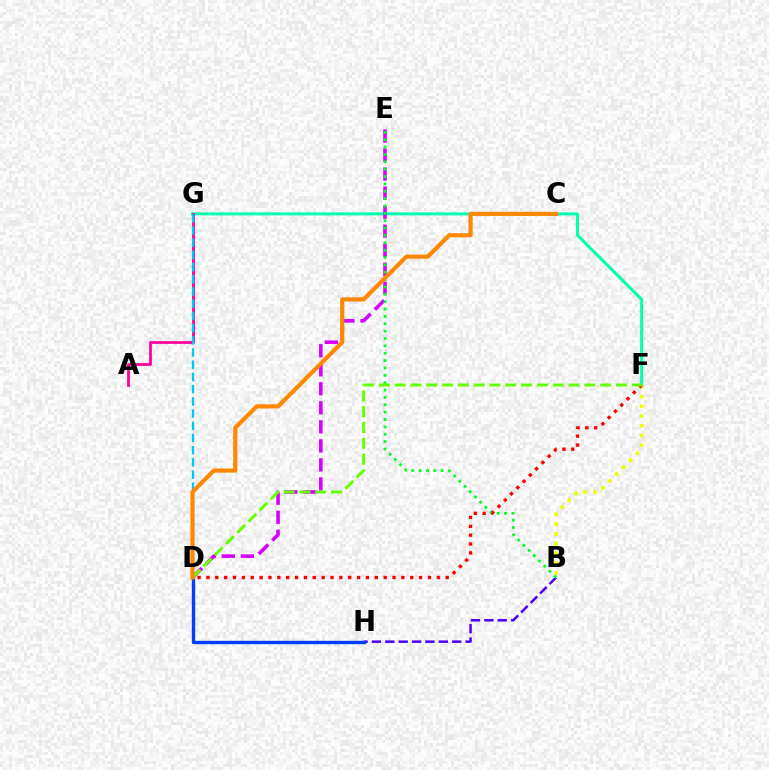{('F', 'G'): [{'color': '#00ffaf', 'line_style': 'solid', 'thickness': 2.17}], ('B', 'H'): [{'color': '#4f00ff', 'line_style': 'dashed', 'thickness': 1.82}], ('A', 'G'): [{'color': '#ff00a0', 'line_style': 'solid', 'thickness': 2.01}], ('D', 'E'): [{'color': '#d600ff', 'line_style': 'dashed', 'thickness': 2.58}], ('B', 'F'): [{'color': '#eeff00', 'line_style': 'dotted', 'thickness': 2.65}], ('B', 'E'): [{'color': '#00ff27', 'line_style': 'dotted', 'thickness': 2.0}], ('D', 'G'): [{'color': '#00c7ff', 'line_style': 'dashed', 'thickness': 1.66}], ('D', 'F'): [{'color': '#ff0000', 'line_style': 'dotted', 'thickness': 2.41}, {'color': '#66ff00', 'line_style': 'dashed', 'thickness': 2.15}], ('D', 'H'): [{'color': '#003fff', 'line_style': 'solid', 'thickness': 2.42}], ('C', 'D'): [{'color': '#ff8800', 'line_style': 'solid', 'thickness': 2.99}]}